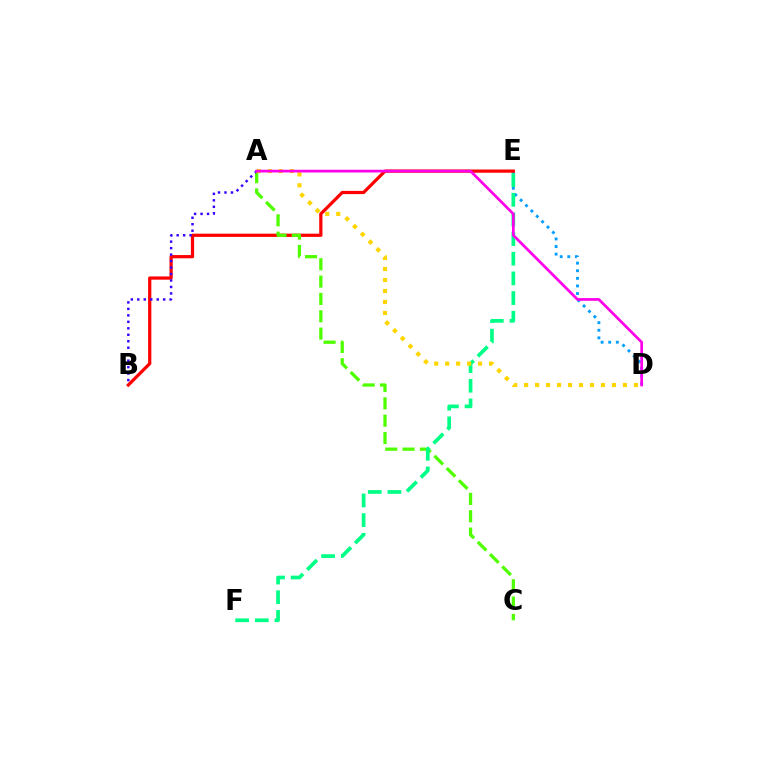{('D', 'E'): [{'color': '#009eff', 'line_style': 'dotted', 'thickness': 2.06}], ('B', 'E'): [{'color': '#ff0000', 'line_style': 'solid', 'thickness': 2.33}], ('A', 'C'): [{'color': '#4fff00', 'line_style': 'dashed', 'thickness': 2.36}], ('A', 'B'): [{'color': '#3700ff', 'line_style': 'dotted', 'thickness': 1.76}], ('E', 'F'): [{'color': '#00ff86', 'line_style': 'dashed', 'thickness': 2.67}], ('A', 'D'): [{'color': '#ffd500', 'line_style': 'dotted', 'thickness': 2.98}, {'color': '#ff00ed', 'line_style': 'solid', 'thickness': 1.95}]}